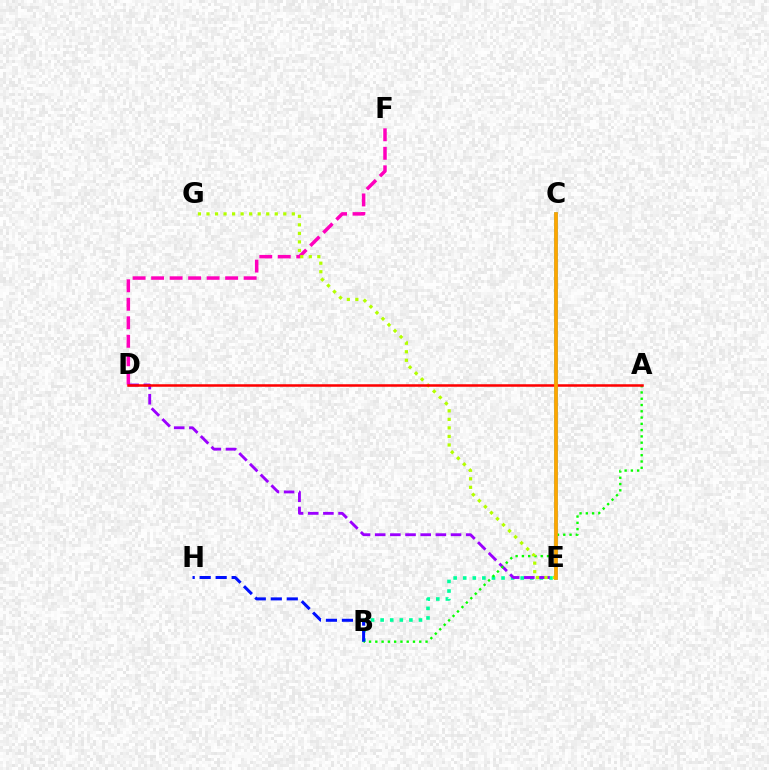{('D', 'F'): [{'color': '#ff00bd', 'line_style': 'dashed', 'thickness': 2.51}], ('B', 'E'): [{'color': '#00ff9d', 'line_style': 'dotted', 'thickness': 2.6}], ('D', 'E'): [{'color': '#9b00ff', 'line_style': 'dashed', 'thickness': 2.06}], ('C', 'E'): [{'color': '#00b5ff', 'line_style': 'solid', 'thickness': 2.58}, {'color': '#ffa500', 'line_style': 'solid', 'thickness': 2.67}], ('A', 'B'): [{'color': '#08ff00', 'line_style': 'dotted', 'thickness': 1.71}], ('B', 'H'): [{'color': '#0010ff', 'line_style': 'dashed', 'thickness': 2.17}], ('E', 'G'): [{'color': '#b3ff00', 'line_style': 'dotted', 'thickness': 2.32}], ('A', 'D'): [{'color': '#ff0000', 'line_style': 'solid', 'thickness': 1.82}]}